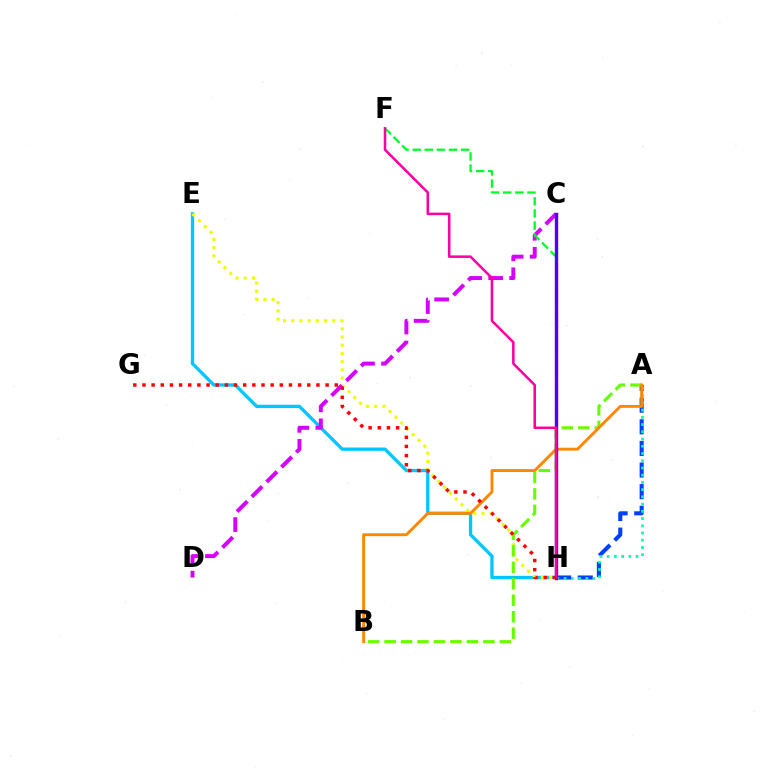{('E', 'H'): [{'color': '#00c7ff', 'line_style': 'solid', 'thickness': 2.39}, {'color': '#eeff00', 'line_style': 'dotted', 'thickness': 2.23}], ('A', 'H'): [{'color': '#003fff', 'line_style': 'dashed', 'thickness': 2.94}, {'color': '#00ffaf', 'line_style': 'dotted', 'thickness': 1.96}], ('C', 'D'): [{'color': '#d600ff', 'line_style': 'dashed', 'thickness': 2.85}], ('A', 'B'): [{'color': '#66ff00', 'line_style': 'dashed', 'thickness': 2.24}, {'color': '#ff8800', 'line_style': 'solid', 'thickness': 2.09}], ('F', 'H'): [{'color': '#00ff27', 'line_style': 'dashed', 'thickness': 1.65}, {'color': '#ff00a0', 'line_style': 'solid', 'thickness': 1.83}], ('C', 'H'): [{'color': '#4f00ff', 'line_style': 'solid', 'thickness': 2.43}], ('G', 'H'): [{'color': '#ff0000', 'line_style': 'dotted', 'thickness': 2.49}]}